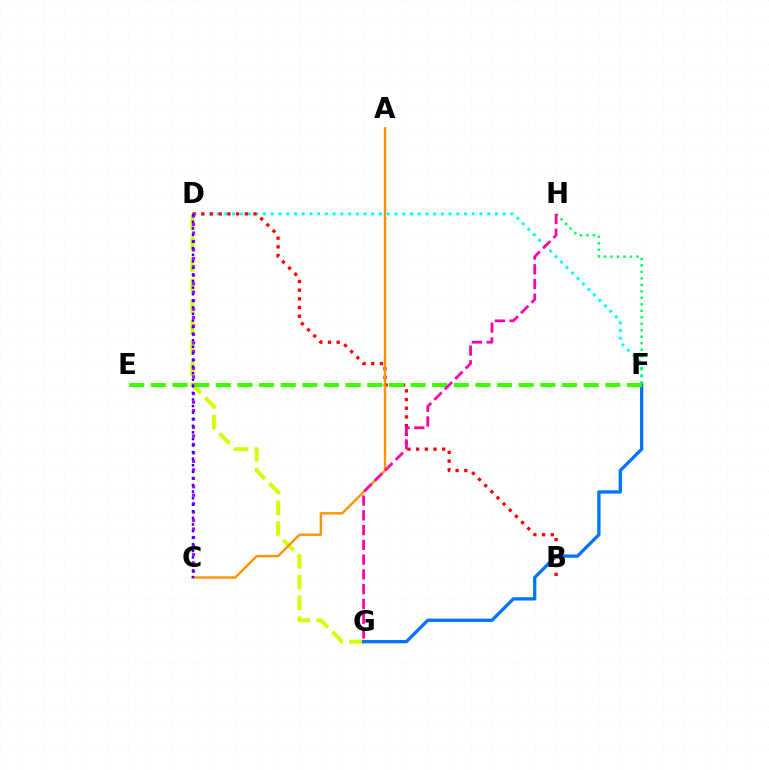{('D', 'F'): [{'color': '#00fff6', 'line_style': 'dotted', 'thickness': 2.1}], ('D', 'G'): [{'color': '#d1ff00', 'line_style': 'dashed', 'thickness': 2.82}], ('B', 'D'): [{'color': '#ff0000', 'line_style': 'dotted', 'thickness': 2.36}], ('C', 'D'): [{'color': '#b900ff', 'line_style': 'dotted', 'thickness': 2.3}, {'color': '#2500ff', 'line_style': 'dotted', 'thickness': 1.79}], ('F', 'H'): [{'color': '#00ff5c', 'line_style': 'dotted', 'thickness': 1.76}], ('F', 'G'): [{'color': '#0074ff', 'line_style': 'solid', 'thickness': 2.37}], ('E', 'F'): [{'color': '#3dff00', 'line_style': 'dashed', 'thickness': 2.94}], ('A', 'C'): [{'color': '#ff9400', 'line_style': 'solid', 'thickness': 1.72}], ('G', 'H'): [{'color': '#ff00ac', 'line_style': 'dashed', 'thickness': 2.01}]}